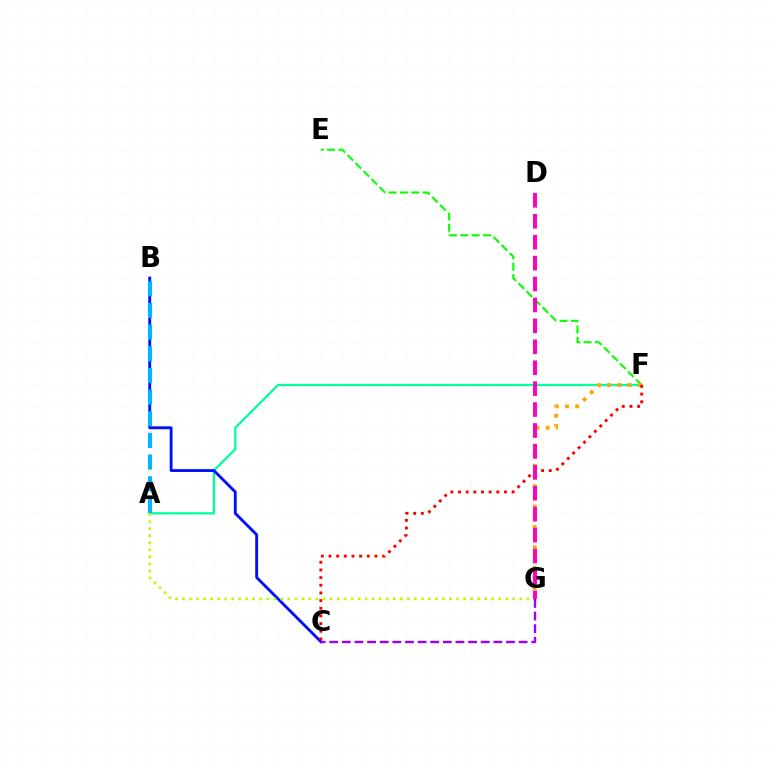{('E', 'F'): [{'color': '#08ff00', 'line_style': 'dashed', 'thickness': 1.54}], ('A', 'F'): [{'color': '#00ff9d', 'line_style': 'solid', 'thickness': 1.62}], ('F', 'G'): [{'color': '#ffa500', 'line_style': 'dotted', 'thickness': 2.77}], ('B', 'C'): [{'color': '#0010ff', 'line_style': 'solid', 'thickness': 2.07}], ('A', 'B'): [{'color': '#00b5ff', 'line_style': 'dashed', 'thickness': 2.94}], ('C', 'F'): [{'color': '#ff0000', 'line_style': 'dotted', 'thickness': 2.08}], ('A', 'G'): [{'color': '#b3ff00', 'line_style': 'dotted', 'thickness': 1.91}], ('D', 'G'): [{'color': '#ff00bd', 'line_style': 'dashed', 'thickness': 2.84}], ('C', 'G'): [{'color': '#9b00ff', 'line_style': 'dashed', 'thickness': 1.72}]}